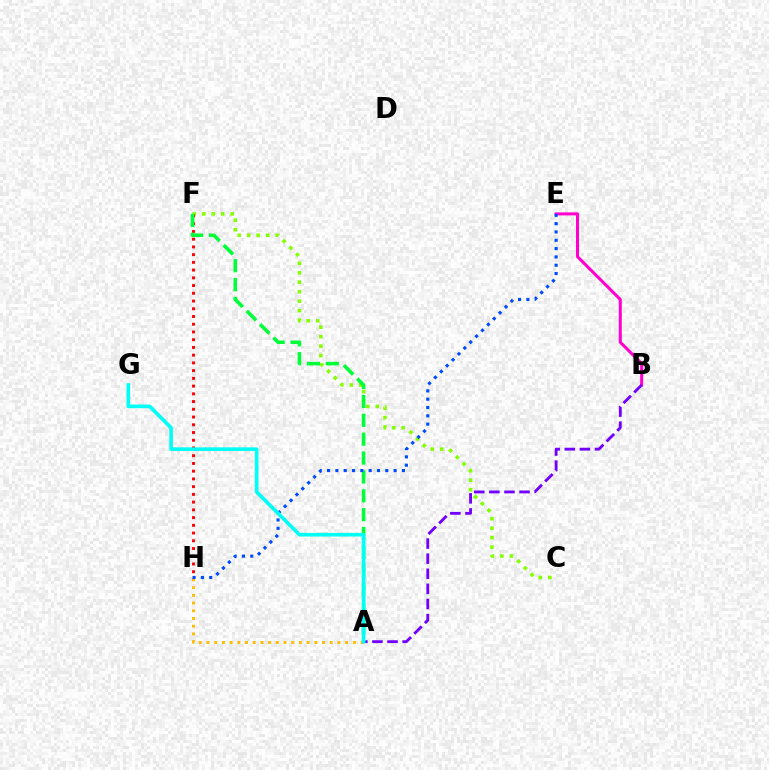{('C', 'F'): [{'color': '#84ff00', 'line_style': 'dotted', 'thickness': 2.57}], ('A', 'H'): [{'color': '#ffbd00', 'line_style': 'dotted', 'thickness': 2.09}], ('B', 'E'): [{'color': '#ff00cf', 'line_style': 'solid', 'thickness': 2.19}], ('F', 'H'): [{'color': '#ff0000', 'line_style': 'dotted', 'thickness': 2.1}], ('A', 'B'): [{'color': '#7200ff', 'line_style': 'dashed', 'thickness': 2.05}], ('A', 'F'): [{'color': '#00ff39', 'line_style': 'dashed', 'thickness': 2.56}], ('E', 'H'): [{'color': '#004bff', 'line_style': 'dotted', 'thickness': 2.26}], ('A', 'G'): [{'color': '#00fff6', 'line_style': 'solid', 'thickness': 2.62}]}